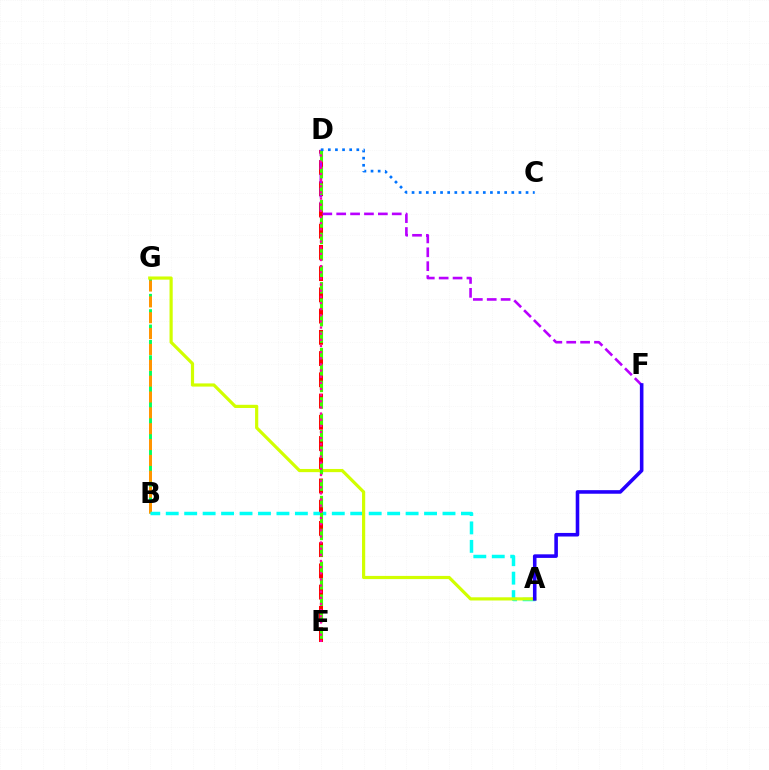{('B', 'G'): [{'color': '#00ff5c', 'line_style': 'dashed', 'thickness': 2.09}, {'color': '#ff9400', 'line_style': 'dashed', 'thickness': 2.15}], ('D', 'E'): [{'color': '#ff0000', 'line_style': 'dashed', 'thickness': 2.88}, {'color': '#3dff00', 'line_style': 'dashed', 'thickness': 2.23}, {'color': '#ff00ac', 'line_style': 'dotted', 'thickness': 1.67}], ('D', 'F'): [{'color': '#b900ff', 'line_style': 'dashed', 'thickness': 1.89}], ('A', 'B'): [{'color': '#00fff6', 'line_style': 'dashed', 'thickness': 2.51}], ('A', 'G'): [{'color': '#d1ff00', 'line_style': 'solid', 'thickness': 2.29}], ('A', 'F'): [{'color': '#2500ff', 'line_style': 'solid', 'thickness': 2.58}], ('C', 'D'): [{'color': '#0074ff', 'line_style': 'dotted', 'thickness': 1.94}]}